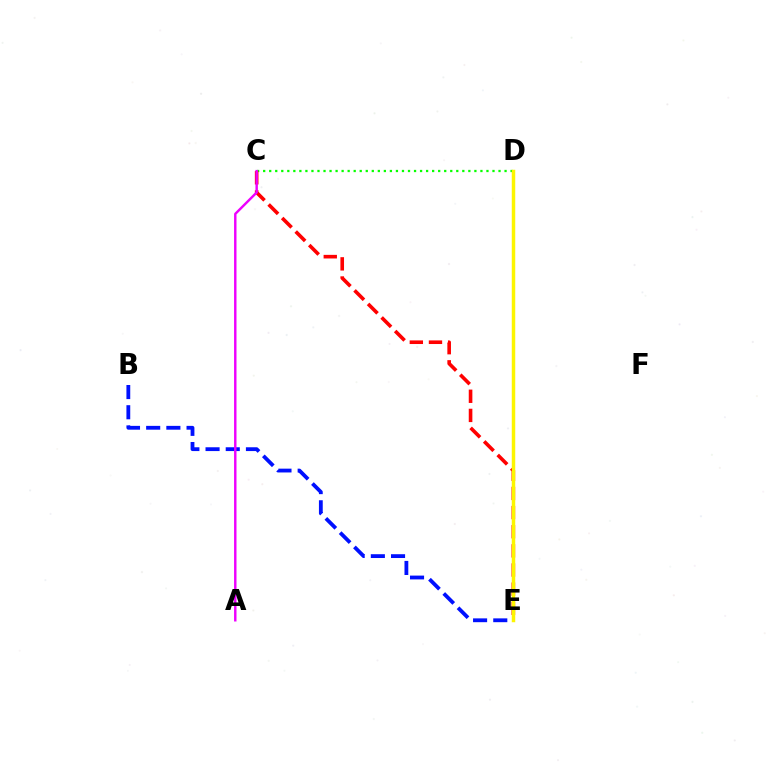{('C', 'D'): [{'color': '#08ff00', 'line_style': 'dotted', 'thickness': 1.64}], ('B', 'E'): [{'color': '#0010ff', 'line_style': 'dashed', 'thickness': 2.74}], ('D', 'E'): [{'color': '#00fff6', 'line_style': 'dotted', 'thickness': 1.92}, {'color': '#fcf500', 'line_style': 'solid', 'thickness': 2.49}], ('C', 'E'): [{'color': '#ff0000', 'line_style': 'dashed', 'thickness': 2.6}], ('A', 'C'): [{'color': '#ee00ff', 'line_style': 'solid', 'thickness': 1.75}]}